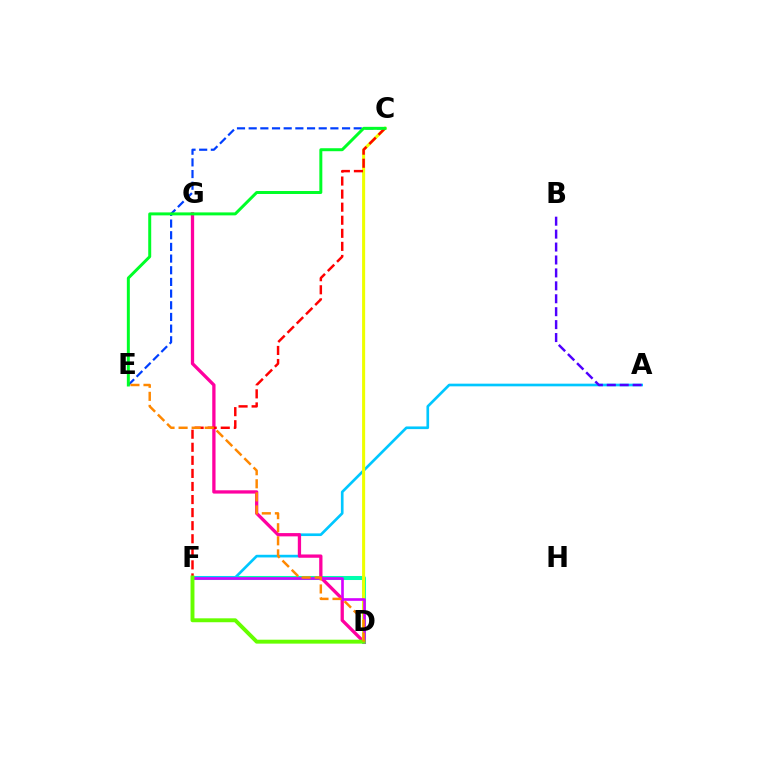{('D', 'F'): [{'color': '#00ffaf', 'line_style': 'solid', 'thickness': 2.91}, {'color': '#d600ff', 'line_style': 'solid', 'thickness': 1.9}, {'color': '#66ff00', 'line_style': 'solid', 'thickness': 2.82}], ('A', 'F'): [{'color': '#00c7ff', 'line_style': 'solid', 'thickness': 1.92}], ('C', 'E'): [{'color': '#003fff', 'line_style': 'dashed', 'thickness': 1.59}, {'color': '#00ff27', 'line_style': 'solid', 'thickness': 2.14}], ('D', 'G'): [{'color': '#ff00a0', 'line_style': 'solid', 'thickness': 2.37}], ('C', 'D'): [{'color': '#eeff00', 'line_style': 'solid', 'thickness': 2.21}], ('C', 'F'): [{'color': '#ff0000', 'line_style': 'dashed', 'thickness': 1.77}], ('A', 'B'): [{'color': '#4f00ff', 'line_style': 'dashed', 'thickness': 1.76}], ('D', 'E'): [{'color': '#ff8800', 'line_style': 'dashed', 'thickness': 1.78}]}